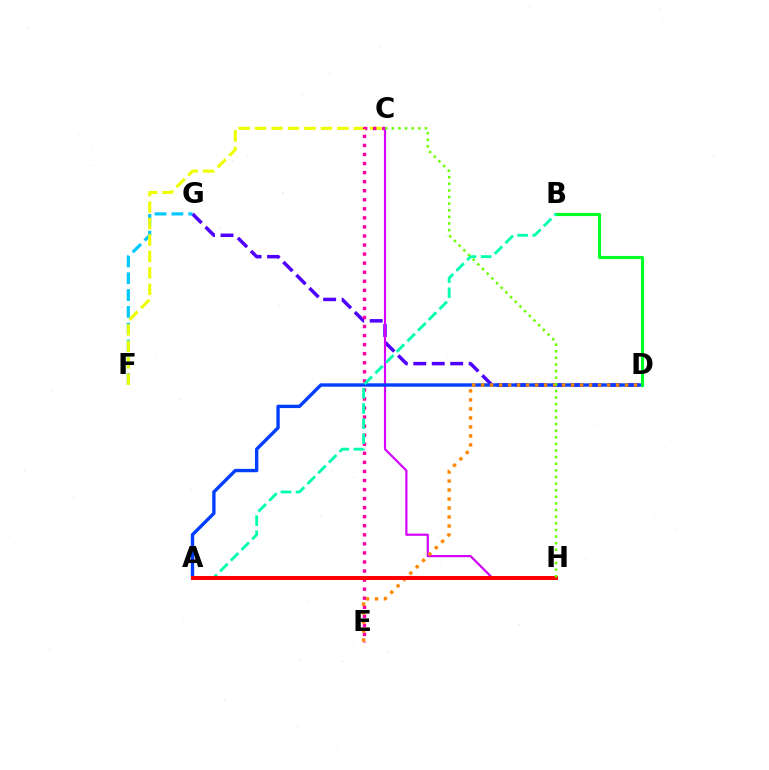{('D', 'G'): [{'color': '#4f00ff', 'line_style': 'dashed', 'thickness': 2.51}], ('F', 'G'): [{'color': '#00c7ff', 'line_style': 'dashed', 'thickness': 2.28}], ('C', 'F'): [{'color': '#eeff00', 'line_style': 'dashed', 'thickness': 2.24}], ('C', 'E'): [{'color': '#ff00a0', 'line_style': 'dotted', 'thickness': 2.46}], ('C', 'H'): [{'color': '#d600ff', 'line_style': 'solid', 'thickness': 1.56}, {'color': '#66ff00', 'line_style': 'dotted', 'thickness': 1.8}], ('A', 'D'): [{'color': '#003fff', 'line_style': 'solid', 'thickness': 2.42}], ('D', 'E'): [{'color': '#ff8800', 'line_style': 'dotted', 'thickness': 2.44}], ('B', 'D'): [{'color': '#00ff27', 'line_style': 'solid', 'thickness': 2.24}], ('A', 'B'): [{'color': '#00ffaf', 'line_style': 'dashed', 'thickness': 2.05}], ('A', 'H'): [{'color': '#ff0000', 'line_style': 'solid', 'thickness': 2.86}]}